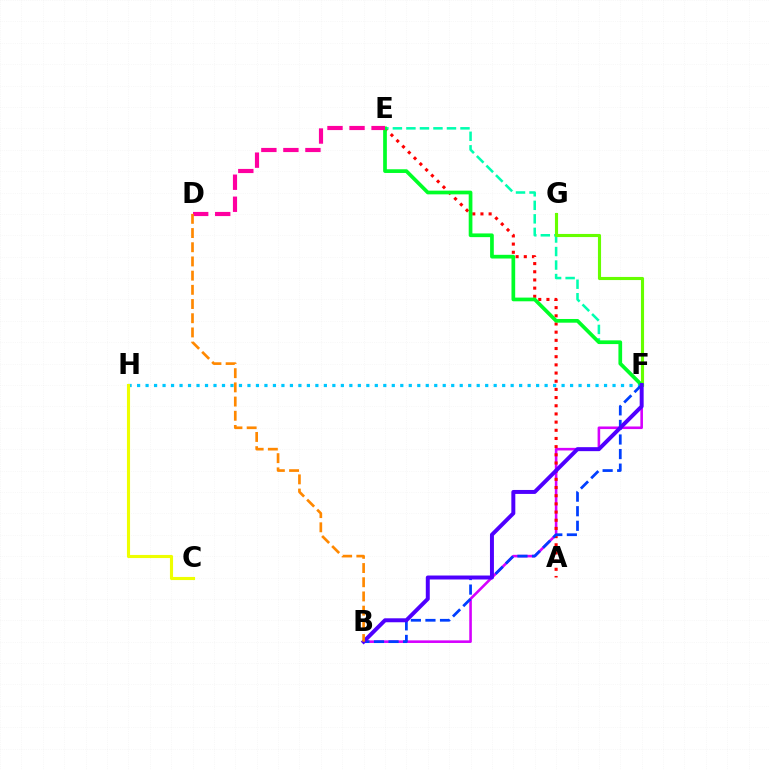{('B', 'F'): [{'color': '#d600ff', 'line_style': 'solid', 'thickness': 1.87}, {'color': '#003fff', 'line_style': 'dashed', 'thickness': 1.98}, {'color': '#4f00ff', 'line_style': 'solid', 'thickness': 2.86}], ('F', 'H'): [{'color': '#00c7ff', 'line_style': 'dotted', 'thickness': 2.31}], ('C', 'H'): [{'color': '#eeff00', 'line_style': 'solid', 'thickness': 2.24}], ('A', 'E'): [{'color': '#ff0000', 'line_style': 'dotted', 'thickness': 2.22}], ('E', 'F'): [{'color': '#00ffaf', 'line_style': 'dashed', 'thickness': 1.84}, {'color': '#00ff27', 'line_style': 'solid', 'thickness': 2.67}], ('F', 'G'): [{'color': '#66ff00', 'line_style': 'solid', 'thickness': 2.24}], ('D', 'E'): [{'color': '#ff00a0', 'line_style': 'dashed', 'thickness': 2.99}], ('B', 'D'): [{'color': '#ff8800', 'line_style': 'dashed', 'thickness': 1.93}]}